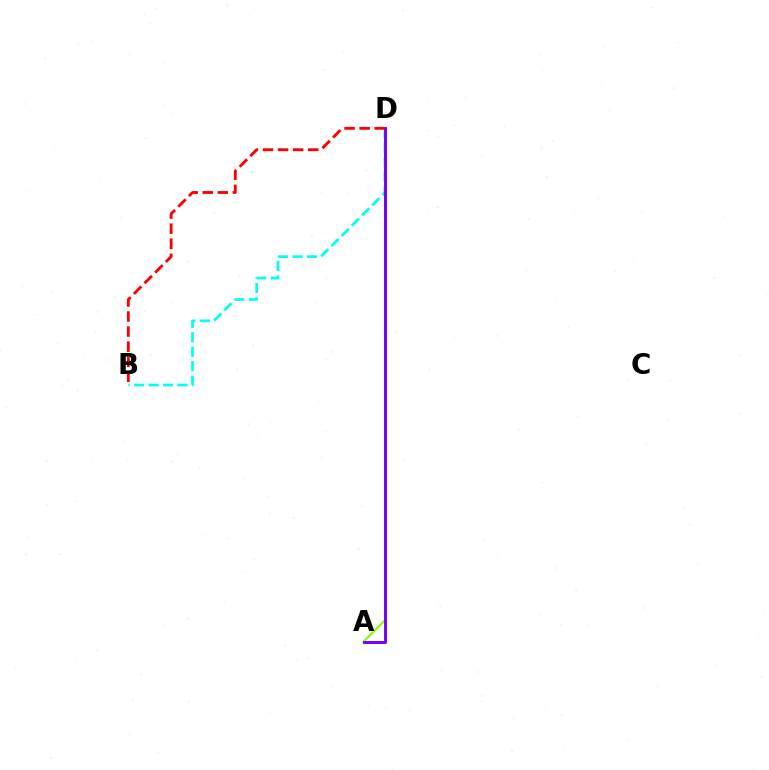{('A', 'D'): [{'color': '#84ff00', 'line_style': 'solid', 'thickness': 1.54}, {'color': '#7200ff', 'line_style': 'solid', 'thickness': 2.11}], ('B', 'D'): [{'color': '#00fff6', 'line_style': 'dashed', 'thickness': 1.96}, {'color': '#ff0000', 'line_style': 'dashed', 'thickness': 2.05}]}